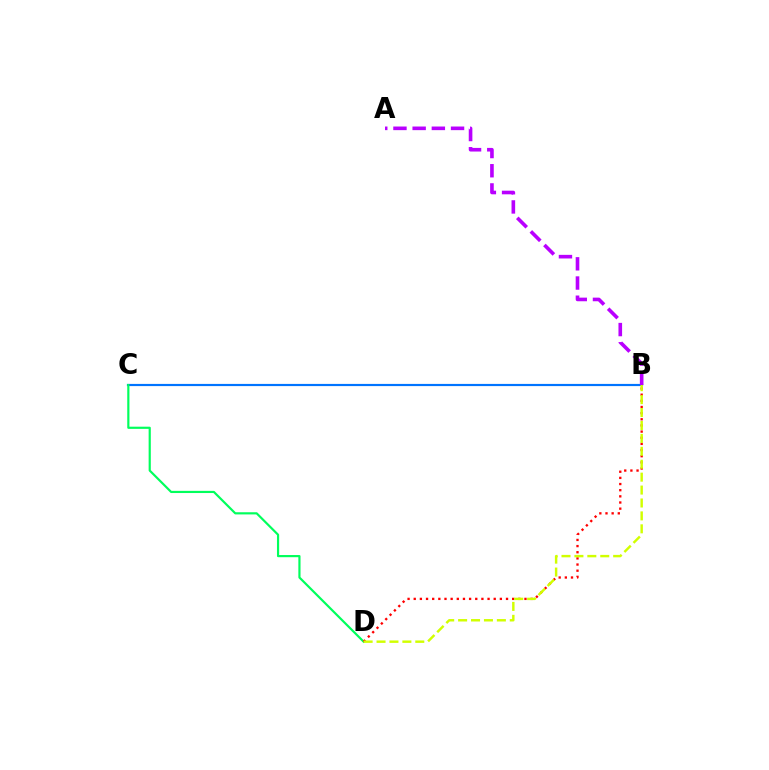{('B', 'C'): [{'color': '#0074ff', 'line_style': 'solid', 'thickness': 1.57}], ('C', 'D'): [{'color': '#00ff5c', 'line_style': 'solid', 'thickness': 1.57}], ('B', 'D'): [{'color': '#ff0000', 'line_style': 'dotted', 'thickness': 1.67}, {'color': '#d1ff00', 'line_style': 'dashed', 'thickness': 1.75}], ('A', 'B'): [{'color': '#b900ff', 'line_style': 'dashed', 'thickness': 2.61}]}